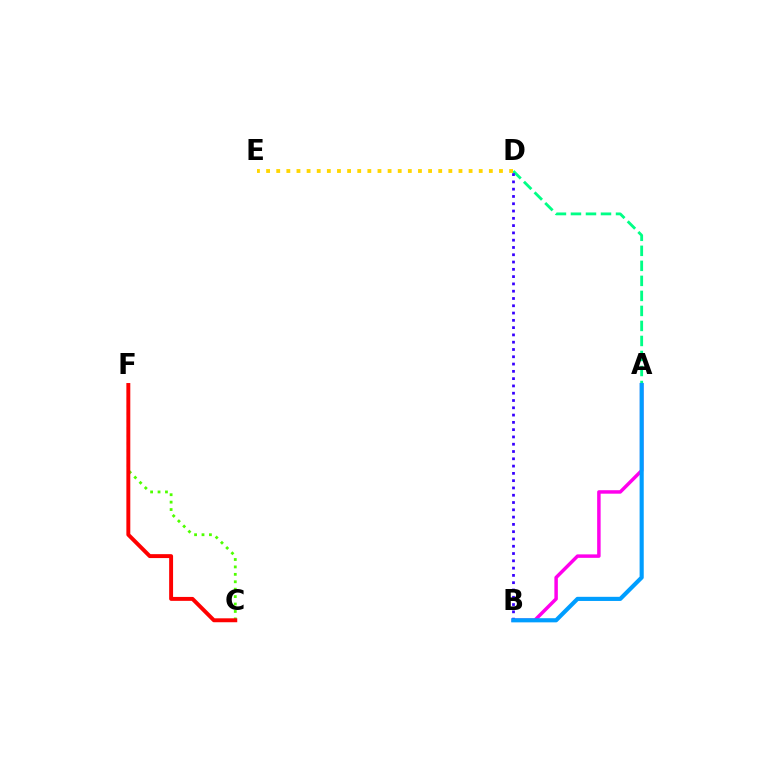{('C', 'F'): [{'color': '#4fff00', 'line_style': 'dotted', 'thickness': 2.02}, {'color': '#ff0000', 'line_style': 'solid', 'thickness': 2.83}], ('A', 'D'): [{'color': '#00ff86', 'line_style': 'dashed', 'thickness': 2.04}], ('A', 'B'): [{'color': '#ff00ed', 'line_style': 'solid', 'thickness': 2.5}, {'color': '#009eff', 'line_style': 'solid', 'thickness': 2.98}], ('D', 'E'): [{'color': '#ffd500', 'line_style': 'dotted', 'thickness': 2.75}], ('B', 'D'): [{'color': '#3700ff', 'line_style': 'dotted', 'thickness': 1.98}]}